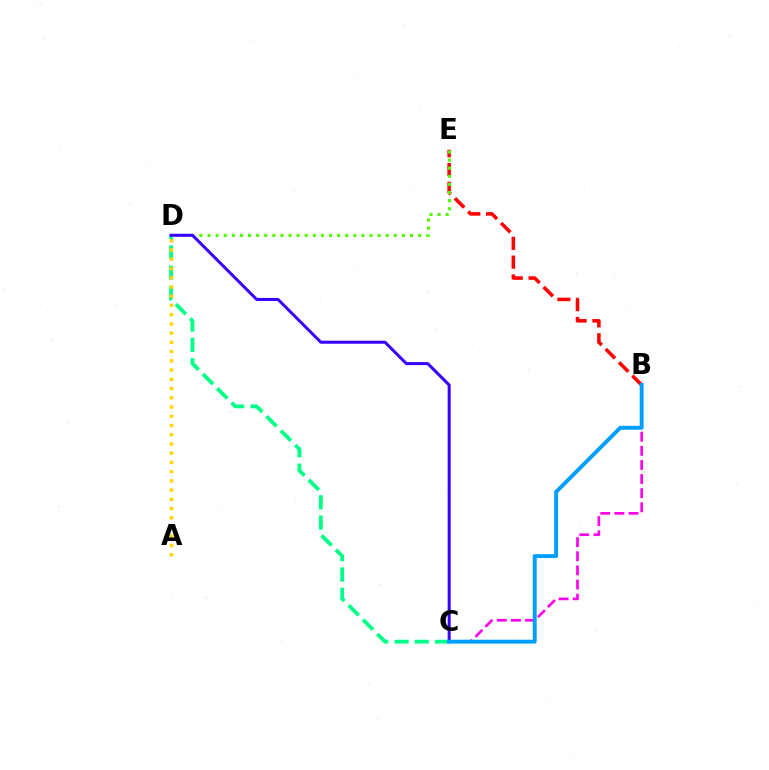{('B', 'E'): [{'color': '#ff0000', 'line_style': 'dashed', 'thickness': 2.56}], ('B', 'C'): [{'color': '#ff00ed', 'line_style': 'dashed', 'thickness': 1.92}, {'color': '#009eff', 'line_style': 'solid', 'thickness': 2.81}], ('D', 'E'): [{'color': '#4fff00', 'line_style': 'dotted', 'thickness': 2.2}], ('C', 'D'): [{'color': '#00ff86', 'line_style': 'dashed', 'thickness': 2.75}, {'color': '#3700ff', 'line_style': 'solid', 'thickness': 2.18}], ('A', 'D'): [{'color': '#ffd500', 'line_style': 'dotted', 'thickness': 2.51}]}